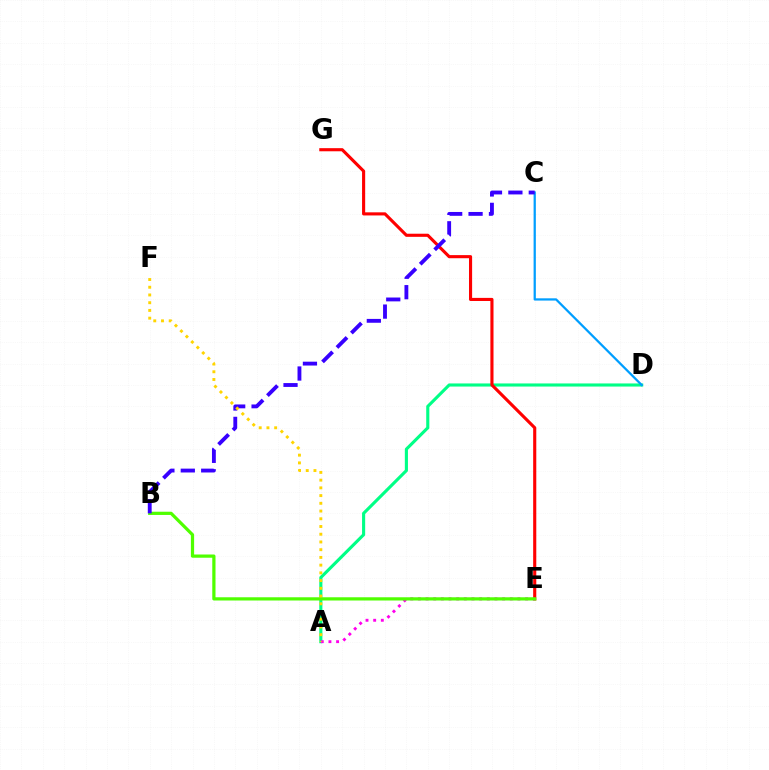{('A', 'D'): [{'color': '#00ff86', 'line_style': 'solid', 'thickness': 2.24}], ('E', 'G'): [{'color': '#ff0000', 'line_style': 'solid', 'thickness': 2.24}], ('C', 'D'): [{'color': '#009eff', 'line_style': 'solid', 'thickness': 1.62}], ('A', 'E'): [{'color': '#ff00ed', 'line_style': 'dotted', 'thickness': 2.08}], ('B', 'E'): [{'color': '#4fff00', 'line_style': 'solid', 'thickness': 2.32}], ('B', 'C'): [{'color': '#3700ff', 'line_style': 'dashed', 'thickness': 2.77}], ('A', 'F'): [{'color': '#ffd500', 'line_style': 'dotted', 'thickness': 2.1}]}